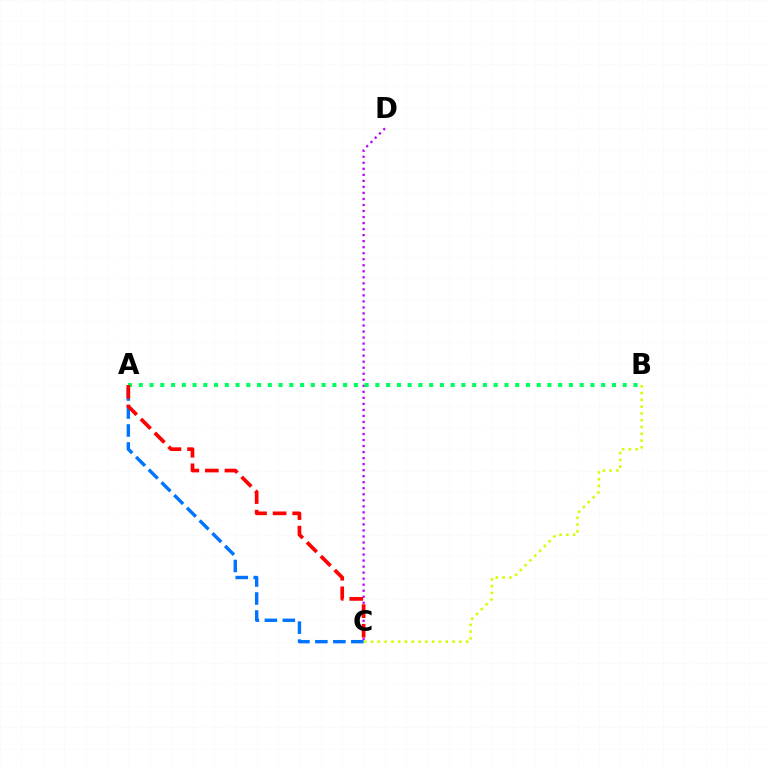{('A', 'C'): [{'color': '#0074ff', 'line_style': 'dashed', 'thickness': 2.44}, {'color': '#ff0000', 'line_style': 'dashed', 'thickness': 2.66}], ('C', 'D'): [{'color': '#b900ff', 'line_style': 'dotted', 'thickness': 1.64}], ('A', 'B'): [{'color': '#00ff5c', 'line_style': 'dotted', 'thickness': 2.92}], ('B', 'C'): [{'color': '#d1ff00', 'line_style': 'dotted', 'thickness': 1.84}]}